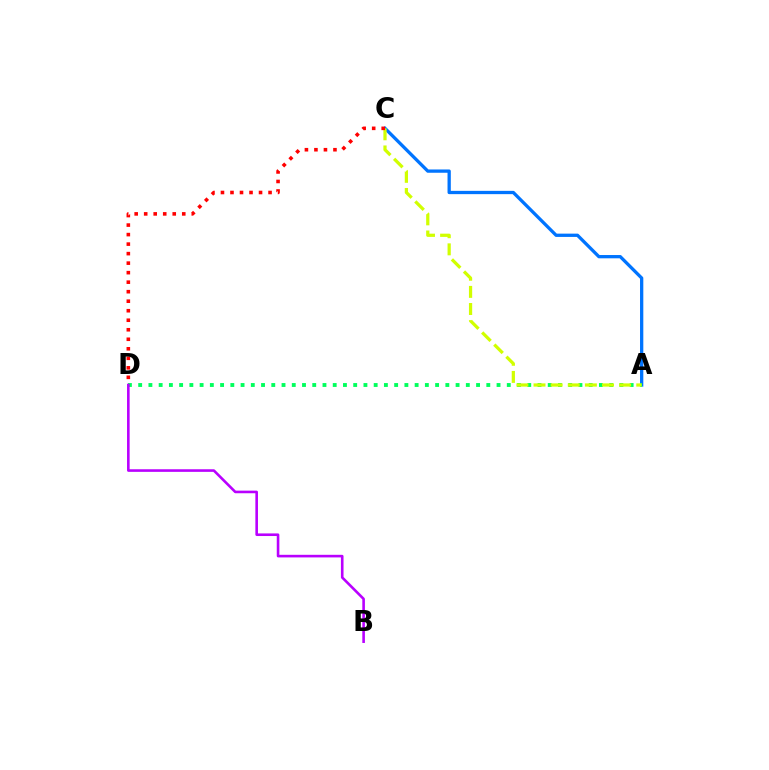{('A', 'C'): [{'color': '#0074ff', 'line_style': 'solid', 'thickness': 2.37}, {'color': '#d1ff00', 'line_style': 'dashed', 'thickness': 2.33}], ('A', 'D'): [{'color': '#00ff5c', 'line_style': 'dotted', 'thickness': 2.78}], ('B', 'D'): [{'color': '#b900ff', 'line_style': 'solid', 'thickness': 1.88}], ('C', 'D'): [{'color': '#ff0000', 'line_style': 'dotted', 'thickness': 2.59}]}